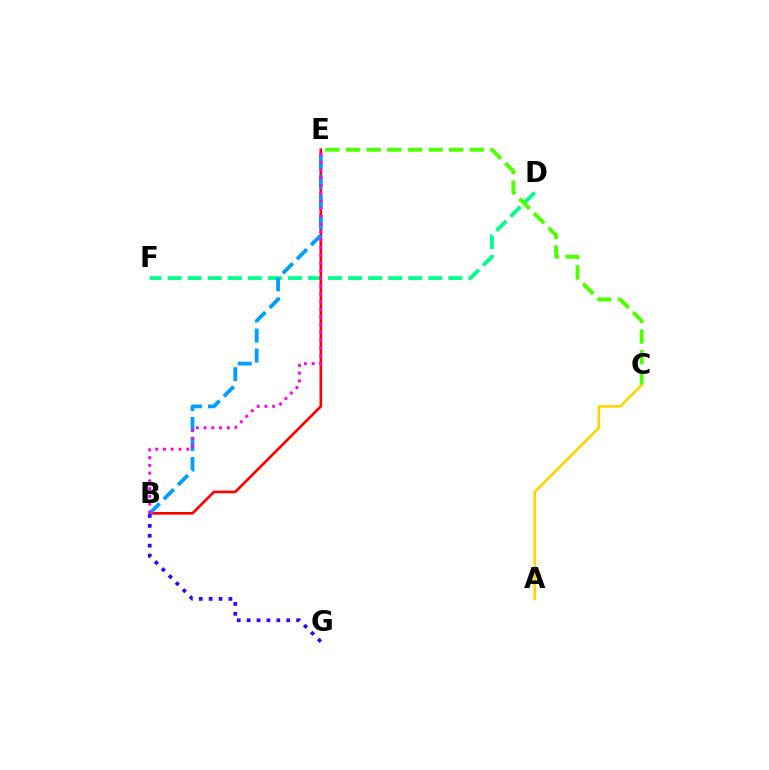{('D', 'F'): [{'color': '#00ff86', 'line_style': 'dashed', 'thickness': 2.72}], ('B', 'E'): [{'color': '#ff0000', 'line_style': 'solid', 'thickness': 1.91}, {'color': '#009eff', 'line_style': 'dashed', 'thickness': 2.72}, {'color': '#ff00ed', 'line_style': 'dotted', 'thickness': 2.1}], ('B', 'G'): [{'color': '#3700ff', 'line_style': 'dotted', 'thickness': 2.69}], ('C', 'E'): [{'color': '#4fff00', 'line_style': 'dashed', 'thickness': 2.8}], ('A', 'C'): [{'color': '#ffd500', 'line_style': 'solid', 'thickness': 1.9}]}